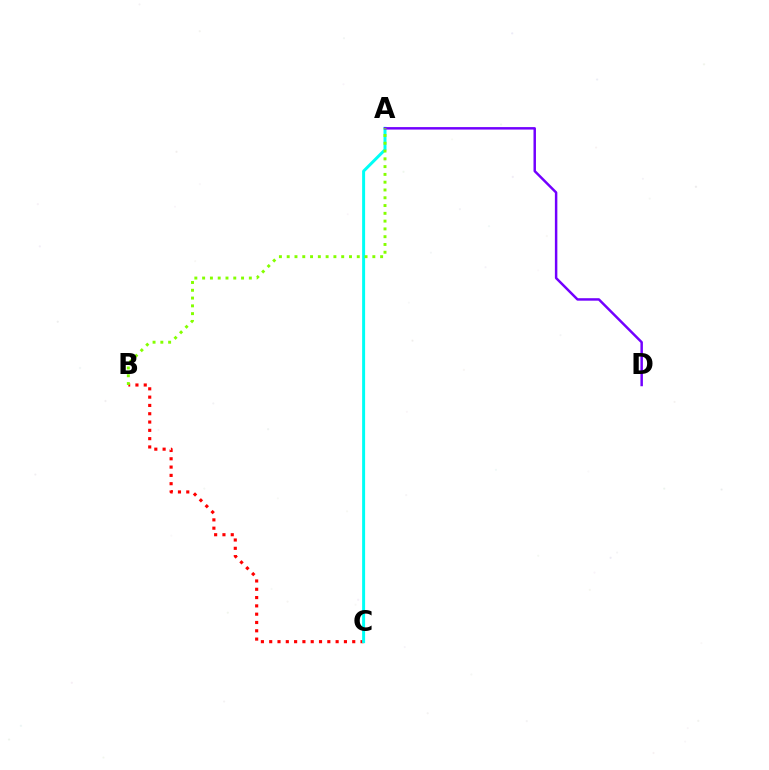{('B', 'C'): [{'color': '#ff0000', 'line_style': 'dotted', 'thickness': 2.26}], ('A', 'C'): [{'color': '#00fff6', 'line_style': 'solid', 'thickness': 2.15}], ('A', 'D'): [{'color': '#7200ff', 'line_style': 'solid', 'thickness': 1.78}], ('A', 'B'): [{'color': '#84ff00', 'line_style': 'dotted', 'thickness': 2.12}]}